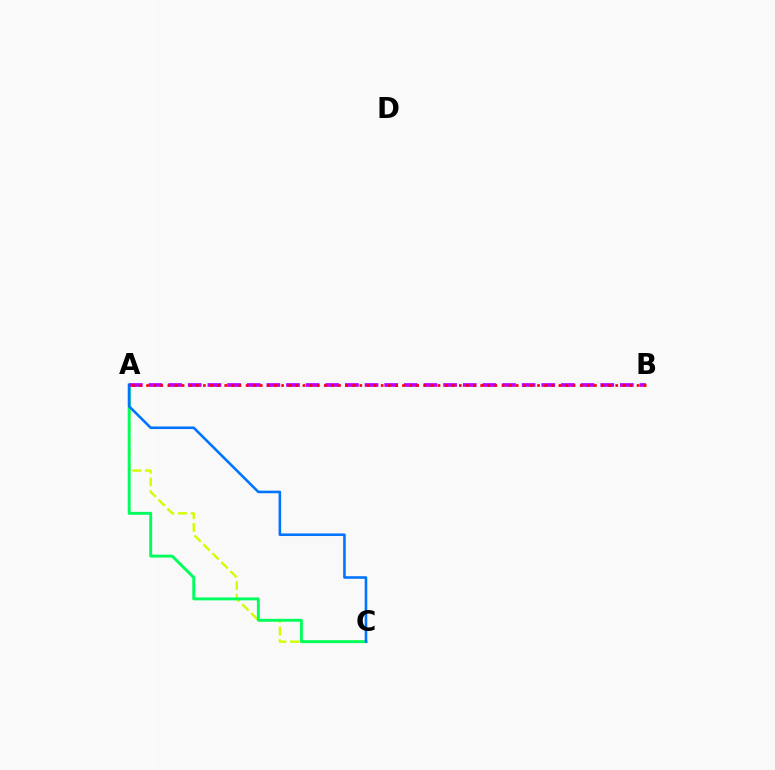{('A', 'C'): [{'color': '#d1ff00', 'line_style': 'dashed', 'thickness': 1.72}, {'color': '#00ff5c', 'line_style': 'solid', 'thickness': 2.1}, {'color': '#0074ff', 'line_style': 'solid', 'thickness': 1.86}], ('A', 'B'): [{'color': '#b900ff', 'line_style': 'dashed', 'thickness': 2.67}, {'color': '#ff0000', 'line_style': 'dotted', 'thickness': 1.93}]}